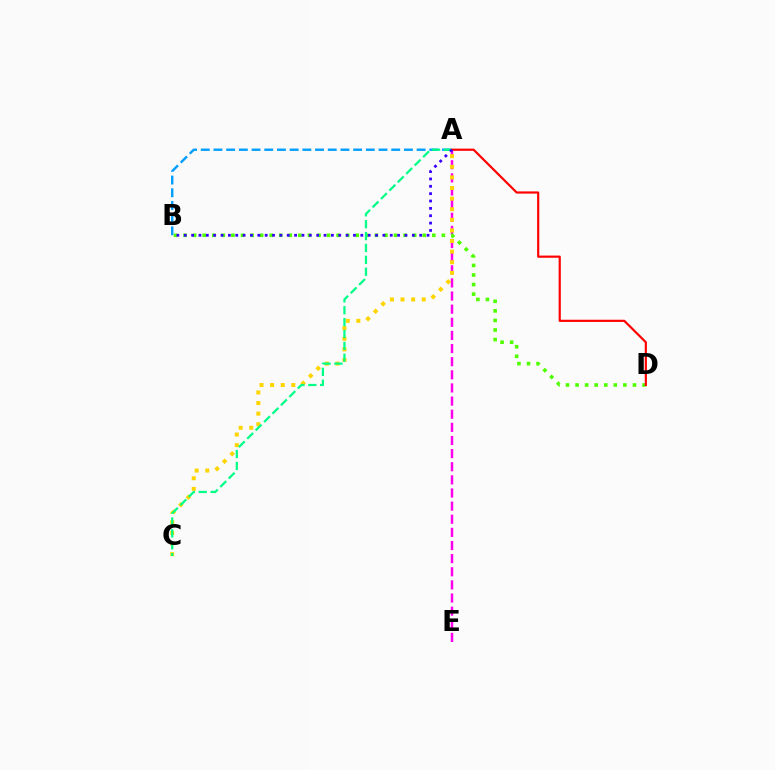{('A', 'E'): [{'color': '#ff00ed', 'line_style': 'dashed', 'thickness': 1.78}], ('A', 'C'): [{'color': '#ffd500', 'line_style': 'dotted', 'thickness': 2.88}, {'color': '#00ff86', 'line_style': 'dashed', 'thickness': 1.61}], ('A', 'B'): [{'color': '#009eff', 'line_style': 'dashed', 'thickness': 1.72}, {'color': '#3700ff', 'line_style': 'dotted', 'thickness': 2.0}], ('B', 'D'): [{'color': '#4fff00', 'line_style': 'dotted', 'thickness': 2.6}], ('A', 'D'): [{'color': '#ff0000', 'line_style': 'solid', 'thickness': 1.57}]}